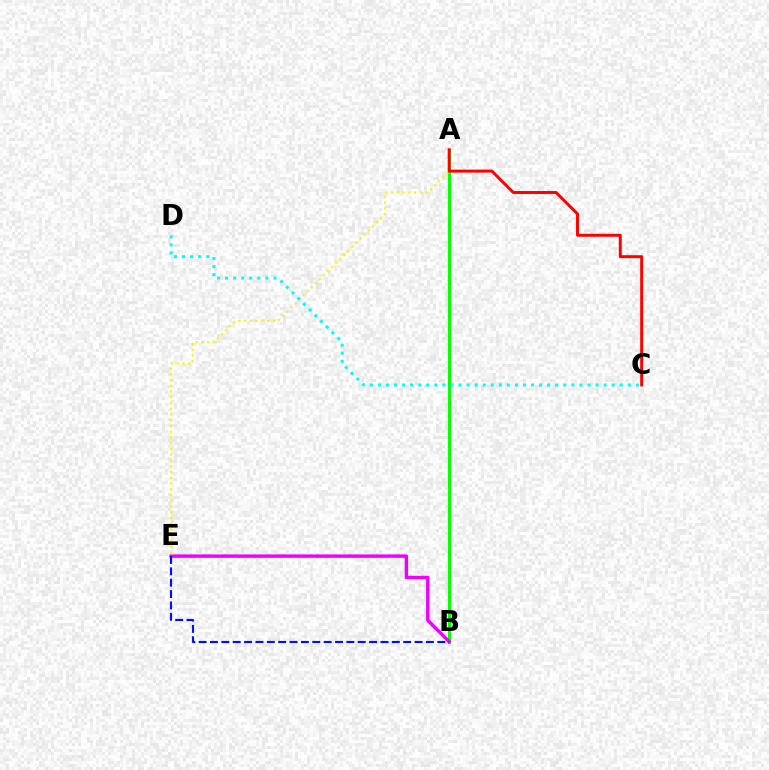{('A', 'B'): [{'color': '#08ff00', 'line_style': 'solid', 'thickness': 2.17}], ('A', 'E'): [{'color': '#fcf500', 'line_style': 'dotted', 'thickness': 1.56}], ('B', 'E'): [{'color': '#ee00ff', 'line_style': 'solid', 'thickness': 2.45}, {'color': '#0010ff', 'line_style': 'dashed', 'thickness': 1.54}], ('C', 'D'): [{'color': '#00fff6', 'line_style': 'dotted', 'thickness': 2.19}], ('A', 'C'): [{'color': '#ff0000', 'line_style': 'solid', 'thickness': 2.13}]}